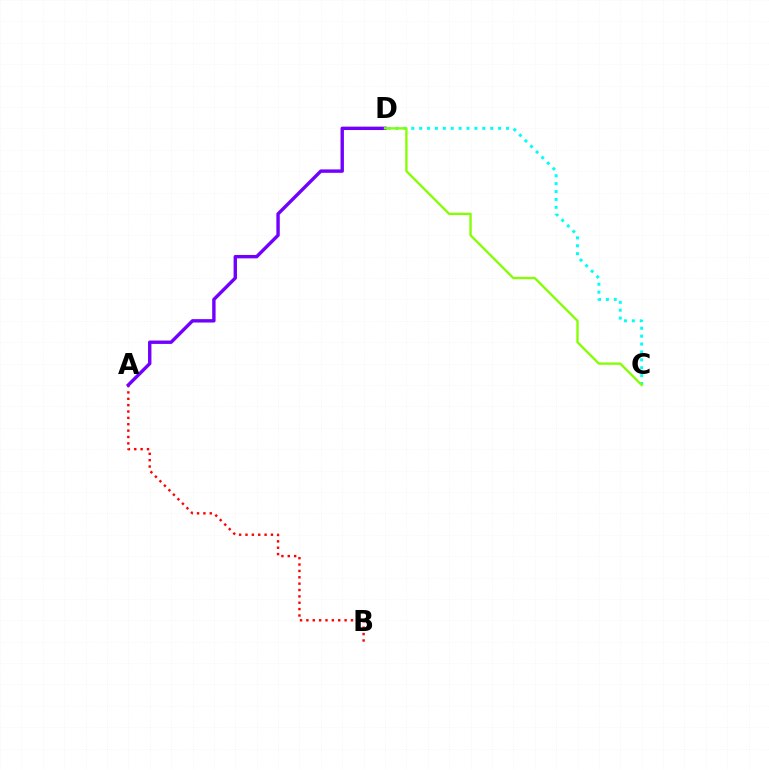{('A', 'B'): [{'color': '#ff0000', 'line_style': 'dotted', 'thickness': 1.73}], ('C', 'D'): [{'color': '#00fff6', 'line_style': 'dotted', 'thickness': 2.14}, {'color': '#84ff00', 'line_style': 'solid', 'thickness': 1.68}], ('A', 'D'): [{'color': '#7200ff', 'line_style': 'solid', 'thickness': 2.44}]}